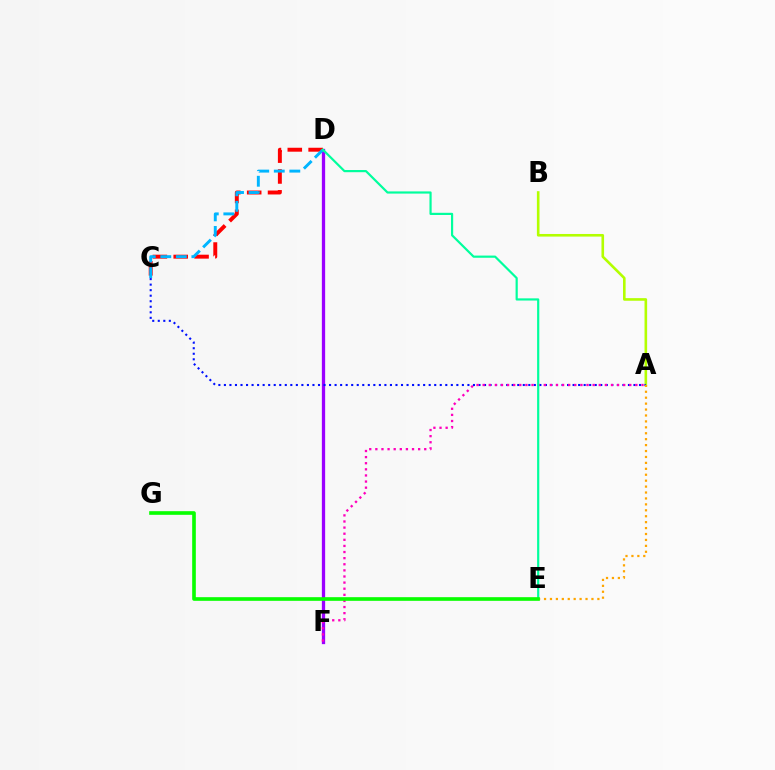{('D', 'F'): [{'color': '#9b00ff', 'line_style': 'solid', 'thickness': 2.37}], ('C', 'D'): [{'color': '#ff0000', 'line_style': 'dashed', 'thickness': 2.83}, {'color': '#00b5ff', 'line_style': 'dashed', 'thickness': 2.11}], ('A', 'B'): [{'color': '#b3ff00', 'line_style': 'solid', 'thickness': 1.88}], ('A', 'C'): [{'color': '#0010ff', 'line_style': 'dotted', 'thickness': 1.5}], ('A', 'E'): [{'color': '#ffa500', 'line_style': 'dotted', 'thickness': 1.61}], ('A', 'F'): [{'color': '#ff00bd', 'line_style': 'dotted', 'thickness': 1.66}], ('D', 'E'): [{'color': '#00ff9d', 'line_style': 'solid', 'thickness': 1.58}], ('E', 'G'): [{'color': '#08ff00', 'line_style': 'solid', 'thickness': 2.62}]}